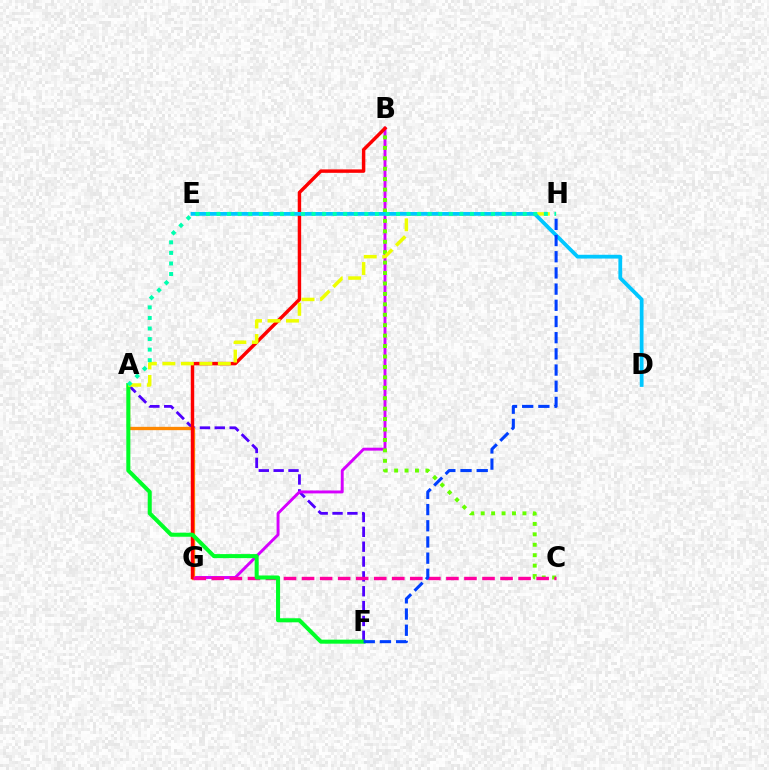{('A', 'F'): [{'color': '#4f00ff', 'line_style': 'dashed', 'thickness': 2.02}, {'color': '#00ff27', 'line_style': 'solid', 'thickness': 2.91}], ('B', 'G'): [{'color': '#d600ff', 'line_style': 'solid', 'thickness': 2.1}, {'color': '#ff0000', 'line_style': 'solid', 'thickness': 2.48}], ('B', 'C'): [{'color': '#66ff00', 'line_style': 'dotted', 'thickness': 2.83}], ('A', 'G'): [{'color': '#ff8800', 'line_style': 'solid', 'thickness': 2.4}], ('C', 'G'): [{'color': '#ff00a0', 'line_style': 'dashed', 'thickness': 2.45}], ('A', 'H'): [{'color': '#eeff00', 'line_style': 'dashed', 'thickness': 2.51}, {'color': '#00ffaf', 'line_style': 'dotted', 'thickness': 2.87}], ('D', 'E'): [{'color': '#00c7ff', 'line_style': 'solid', 'thickness': 2.72}], ('F', 'H'): [{'color': '#003fff', 'line_style': 'dashed', 'thickness': 2.2}]}